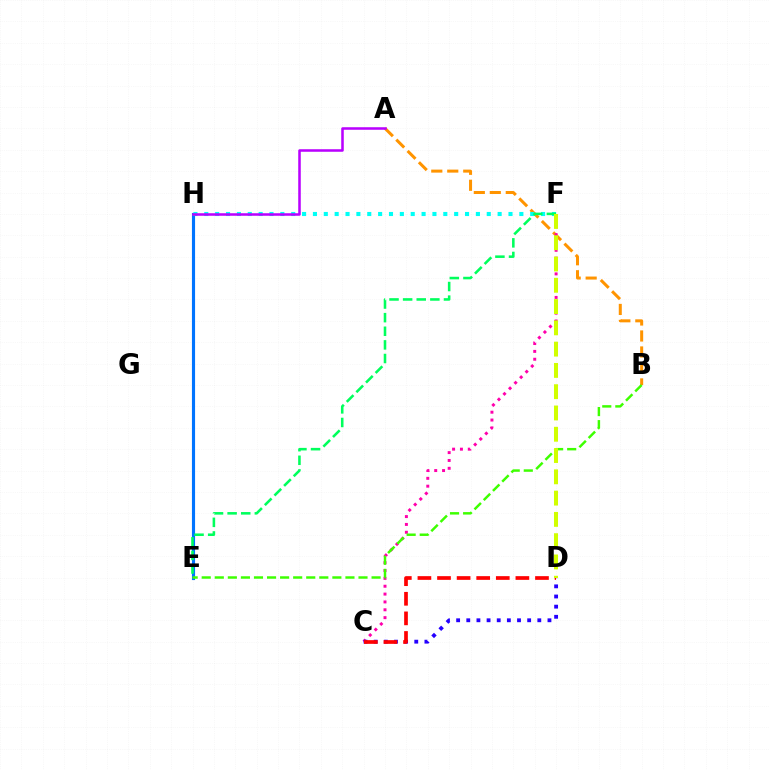{('E', 'H'): [{'color': '#0074ff', 'line_style': 'solid', 'thickness': 2.26}], ('A', 'B'): [{'color': '#ff9400', 'line_style': 'dashed', 'thickness': 2.17}], ('C', 'F'): [{'color': '#ff00ac', 'line_style': 'dotted', 'thickness': 2.13}], ('F', 'H'): [{'color': '#00fff6', 'line_style': 'dotted', 'thickness': 2.95}], ('E', 'F'): [{'color': '#00ff5c', 'line_style': 'dashed', 'thickness': 1.85}], ('B', 'E'): [{'color': '#3dff00', 'line_style': 'dashed', 'thickness': 1.77}], ('C', 'D'): [{'color': '#2500ff', 'line_style': 'dotted', 'thickness': 2.76}, {'color': '#ff0000', 'line_style': 'dashed', 'thickness': 2.66}], ('A', 'H'): [{'color': '#b900ff', 'line_style': 'solid', 'thickness': 1.83}], ('D', 'F'): [{'color': '#d1ff00', 'line_style': 'dashed', 'thickness': 2.89}]}